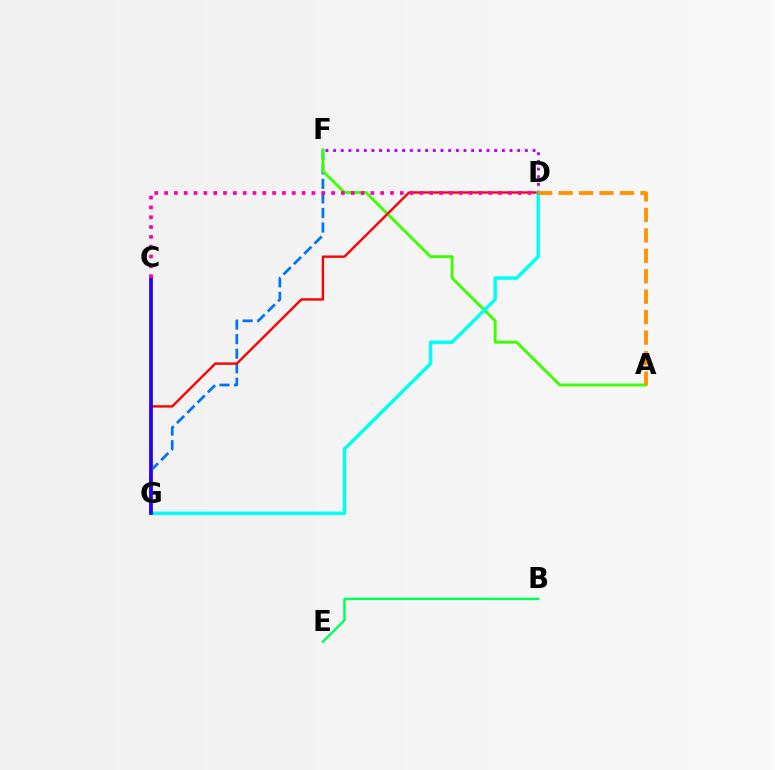{('F', 'G'): [{'color': '#0074ff', 'line_style': 'dashed', 'thickness': 1.98}], ('A', 'F'): [{'color': '#3dff00', 'line_style': 'solid', 'thickness': 2.07}], ('B', 'E'): [{'color': '#00ff5c', 'line_style': 'solid', 'thickness': 1.75}], ('C', 'G'): [{'color': '#d1ff00', 'line_style': 'solid', 'thickness': 2.26}, {'color': '#2500ff', 'line_style': 'solid', 'thickness': 2.65}], ('D', 'G'): [{'color': '#ff0000', 'line_style': 'solid', 'thickness': 1.71}, {'color': '#00fff6', 'line_style': 'solid', 'thickness': 2.5}], ('D', 'F'): [{'color': '#b900ff', 'line_style': 'dotted', 'thickness': 2.08}], ('A', 'D'): [{'color': '#ff9400', 'line_style': 'dashed', 'thickness': 2.78}], ('C', 'D'): [{'color': '#ff00ac', 'line_style': 'dotted', 'thickness': 2.67}]}